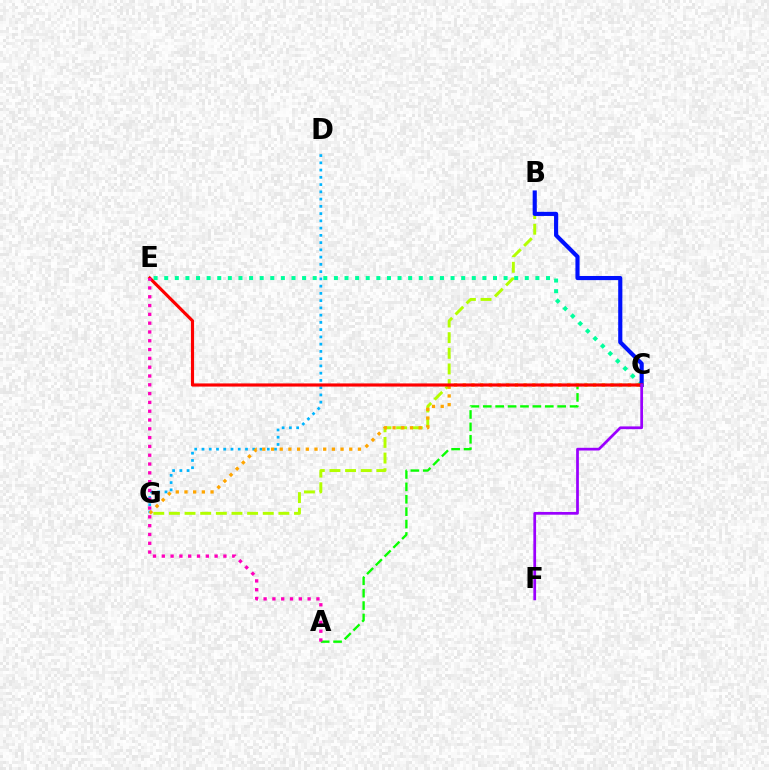{('B', 'G'): [{'color': '#b3ff00', 'line_style': 'dashed', 'thickness': 2.12}], ('C', 'E'): [{'color': '#00ff9d', 'line_style': 'dotted', 'thickness': 2.88}, {'color': '#ff0000', 'line_style': 'solid', 'thickness': 2.27}], ('D', 'G'): [{'color': '#00b5ff', 'line_style': 'dotted', 'thickness': 1.97}], ('A', 'C'): [{'color': '#08ff00', 'line_style': 'dashed', 'thickness': 1.68}], ('C', 'G'): [{'color': '#ffa500', 'line_style': 'dotted', 'thickness': 2.36}], ('B', 'C'): [{'color': '#0010ff', 'line_style': 'solid', 'thickness': 2.98}], ('C', 'F'): [{'color': '#9b00ff', 'line_style': 'solid', 'thickness': 1.97}], ('A', 'E'): [{'color': '#ff00bd', 'line_style': 'dotted', 'thickness': 2.39}]}